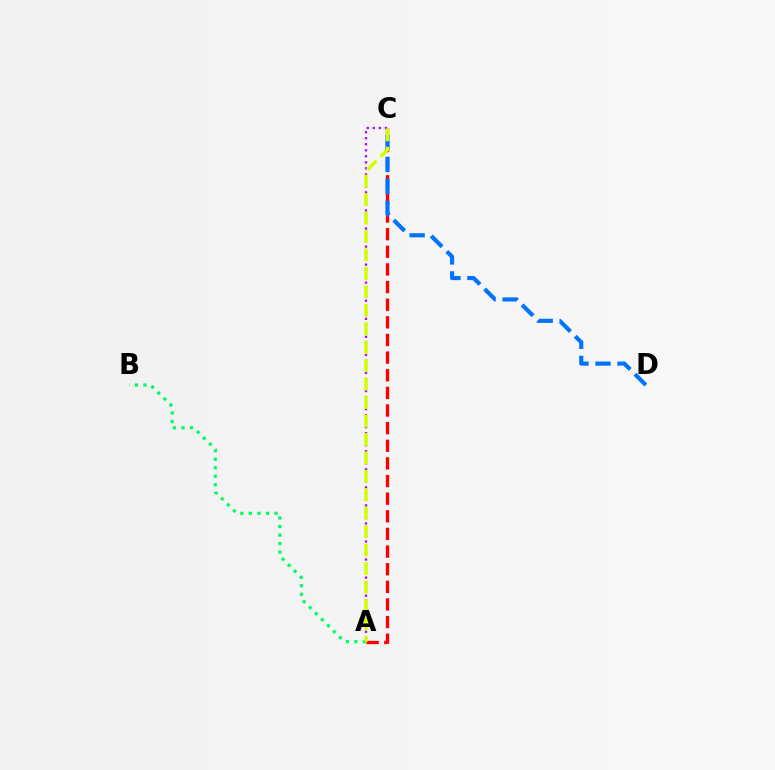{('A', 'C'): [{'color': '#b900ff', 'line_style': 'dotted', 'thickness': 1.64}, {'color': '#ff0000', 'line_style': 'dashed', 'thickness': 2.4}, {'color': '#d1ff00', 'line_style': 'dashed', 'thickness': 2.51}], ('A', 'B'): [{'color': '#00ff5c', 'line_style': 'dotted', 'thickness': 2.32}], ('C', 'D'): [{'color': '#0074ff', 'line_style': 'dashed', 'thickness': 2.99}]}